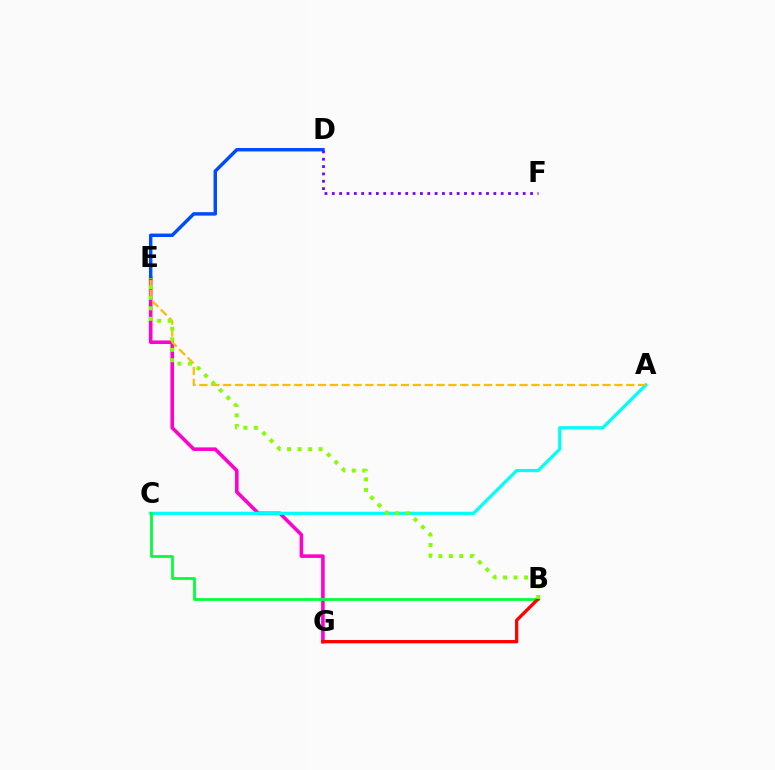{('E', 'G'): [{'color': '#ff00cf', 'line_style': 'solid', 'thickness': 2.57}], ('A', 'C'): [{'color': '#00fff6', 'line_style': 'solid', 'thickness': 2.31}], ('B', 'C'): [{'color': '#00ff39', 'line_style': 'solid', 'thickness': 1.99}], ('A', 'E'): [{'color': '#ffbd00', 'line_style': 'dashed', 'thickness': 1.61}], ('B', 'G'): [{'color': '#ff0000', 'line_style': 'solid', 'thickness': 2.36}], ('D', 'E'): [{'color': '#004bff', 'line_style': 'solid', 'thickness': 2.48}], ('D', 'F'): [{'color': '#7200ff', 'line_style': 'dotted', 'thickness': 2.0}], ('B', 'E'): [{'color': '#84ff00', 'line_style': 'dotted', 'thickness': 2.85}]}